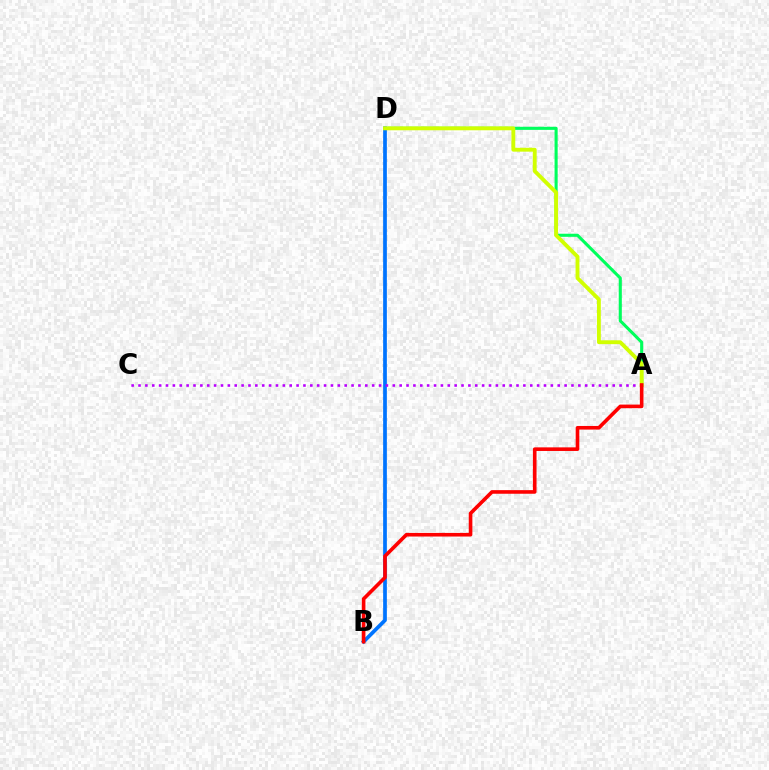{('B', 'D'): [{'color': '#0074ff', 'line_style': 'solid', 'thickness': 2.68}], ('A', 'D'): [{'color': '#00ff5c', 'line_style': 'solid', 'thickness': 2.22}, {'color': '#d1ff00', 'line_style': 'solid', 'thickness': 2.78}], ('A', 'C'): [{'color': '#b900ff', 'line_style': 'dotted', 'thickness': 1.87}], ('A', 'B'): [{'color': '#ff0000', 'line_style': 'solid', 'thickness': 2.6}]}